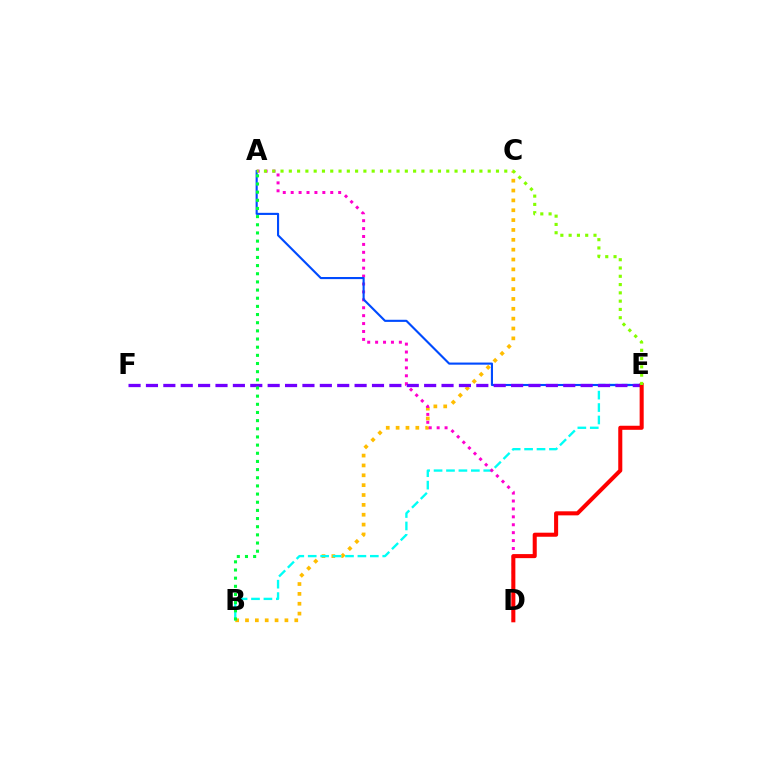{('B', 'C'): [{'color': '#ffbd00', 'line_style': 'dotted', 'thickness': 2.68}], ('B', 'E'): [{'color': '#00fff6', 'line_style': 'dashed', 'thickness': 1.69}], ('A', 'D'): [{'color': '#ff00cf', 'line_style': 'dotted', 'thickness': 2.15}], ('A', 'E'): [{'color': '#004bff', 'line_style': 'solid', 'thickness': 1.53}, {'color': '#84ff00', 'line_style': 'dotted', 'thickness': 2.25}], ('E', 'F'): [{'color': '#7200ff', 'line_style': 'dashed', 'thickness': 2.36}], ('D', 'E'): [{'color': '#ff0000', 'line_style': 'solid', 'thickness': 2.92}], ('A', 'B'): [{'color': '#00ff39', 'line_style': 'dotted', 'thickness': 2.22}]}